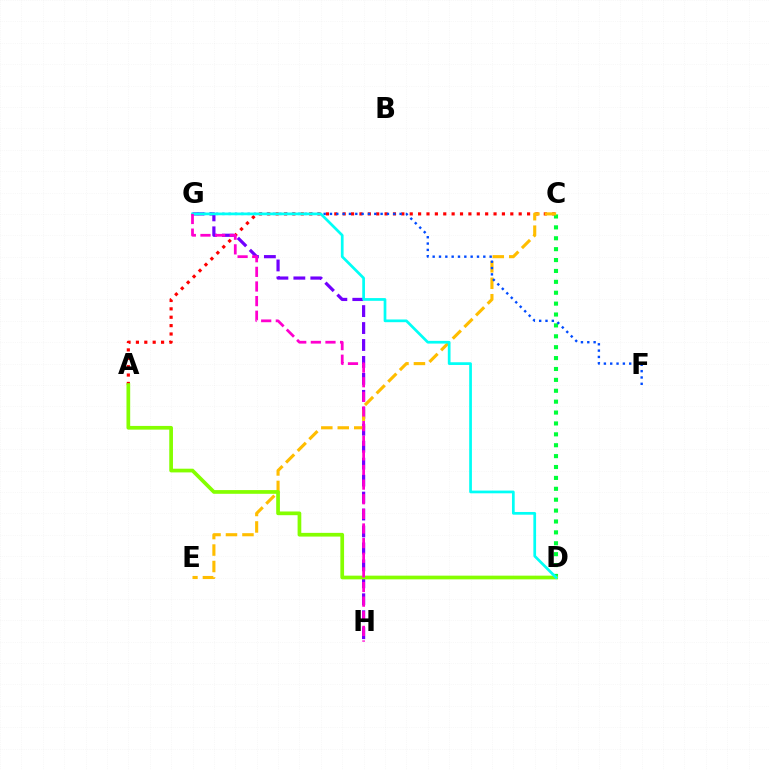{('G', 'H'): [{'color': '#7200ff', 'line_style': 'dashed', 'thickness': 2.3}, {'color': '#ff00cf', 'line_style': 'dashed', 'thickness': 1.99}], ('A', 'C'): [{'color': '#ff0000', 'line_style': 'dotted', 'thickness': 2.28}], ('C', 'D'): [{'color': '#00ff39', 'line_style': 'dotted', 'thickness': 2.96}], ('C', 'E'): [{'color': '#ffbd00', 'line_style': 'dashed', 'thickness': 2.24}], ('F', 'G'): [{'color': '#004bff', 'line_style': 'dotted', 'thickness': 1.72}], ('A', 'D'): [{'color': '#84ff00', 'line_style': 'solid', 'thickness': 2.67}], ('D', 'G'): [{'color': '#00fff6', 'line_style': 'solid', 'thickness': 1.96}]}